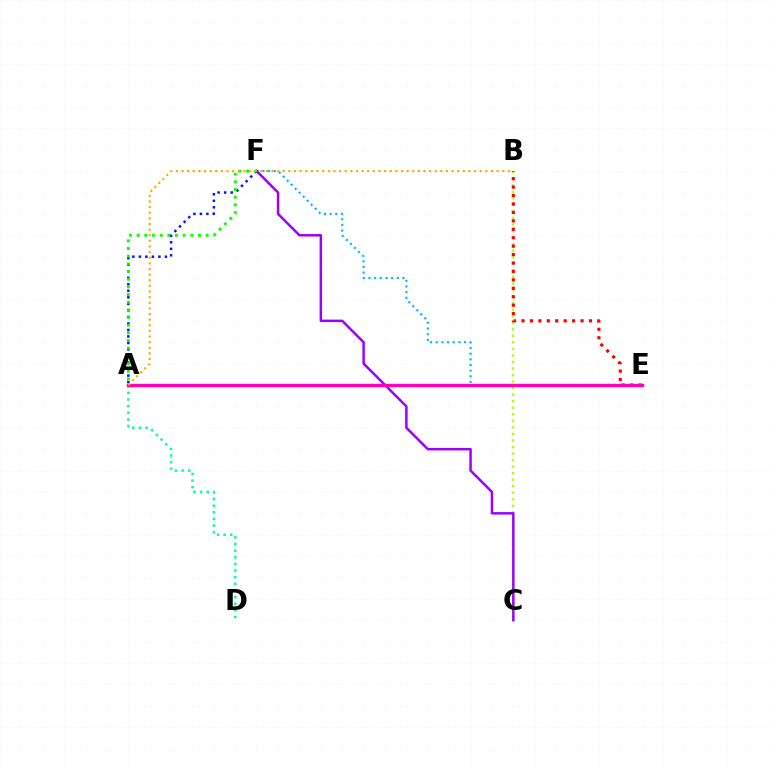{('B', 'C'): [{'color': '#b3ff00', 'line_style': 'dotted', 'thickness': 1.78}], ('B', 'E'): [{'color': '#ff0000', 'line_style': 'dotted', 'thickness': 2.29}], ('A', 'F'): [{'color': '#0010ff', 'line_style': 'dotted', 'thickness': 1.77}, {'color': '#08ff00', 'line_style': 'dotted', 'thickness': 2.08}], ('A', 'D'): [{'color': '#00ff9d', 'line_style': 'dotted', 'thickness': 1.8}], ('E', 'F'): [{'color': '#00b5ff', 'line_style': 'dotted', 'thickness': 1.54}], ('C', 'F'): [{'color': '#9b00ff', 'line_style': 'solid', 'thickness': 1.79}], ('A', 'E'): [{'color': '#ff00bd', 'line_style': 'solid', 'thickness': 2.44}], ('A', 'B'): [{'color': '#ffa500', 'line_style': 'dotted', 'thickness': 1.53}]}